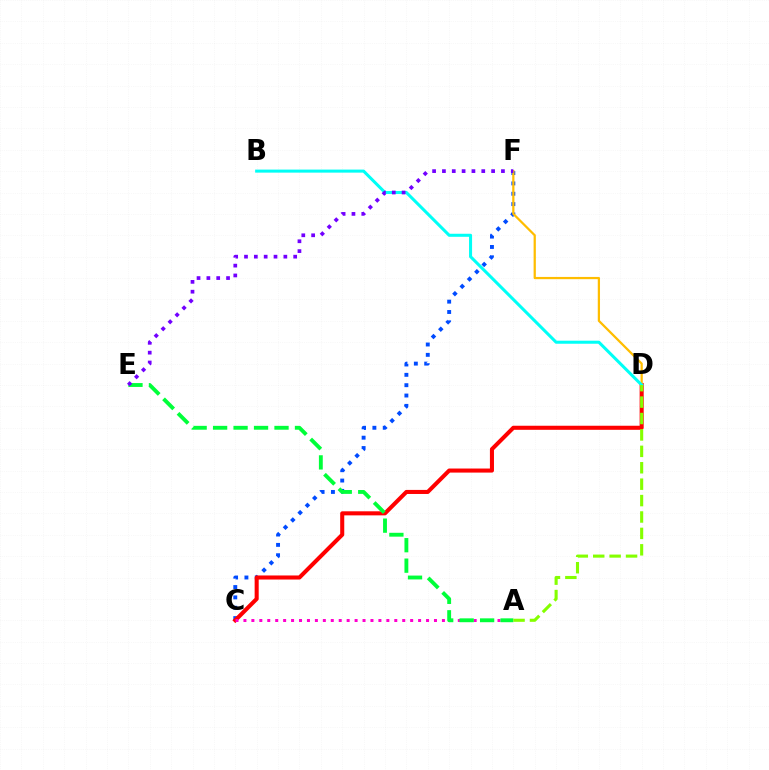{('C', 'F'): [{'color': '#004bff', 'line_style': 'dotted', 'thickness': 2.81}], ('C', 'D'): [{'color': '#ff0000', 'line_style': 'solid', 'thickness': 2.92}], ('A', 'C'): [{'color': '#ff00cf', 'line_style': 'dotted', 'thickness': 2.16}], ('D', 'F'): [{'color': '#ffbd00', 'line_style': 'solid', 'thickness': 1.61}], ('A', 'E'): [{'color': '#00ff39', 'line_style': 'dashed', 'thickness': 2.78}], ('B', 'D'): [{'color': '#00fff6', 'line_style': 'solid', 'thickness': 2.19}], ('A', 'D'): [{'color': '#84ff00', 'line_style': 'dashed', 'thickness': 2.23}], ('E', 'F'): [{'color': '#7200ff', 'line_style': 'dotted', 'thickness': 2.67}]}